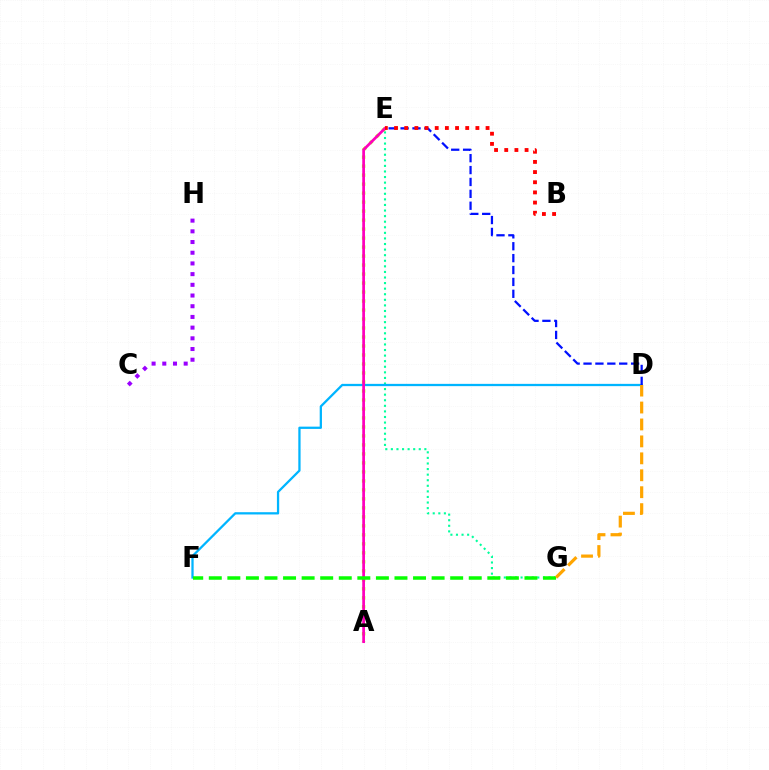{('E', 'G'): [{'color': '#00ff9d', 'line_style': 'dotted', 'thickness': 1.52}], ('A', 'E'): [{'color': '#b3ff00', 'line_style': 'dotted', 'thickness': 2.44}, {'color': '#ff00bd', 'line_style': 'solid', 'thickness': 1.96}], ('D', 'F'): [{'color': '#00b5ff', 'line_style': 'solid', 'thickness': 1.64}], ('F', 'G'): [{'color': '#08ff00', 'line_style': 'dashed', 'thickness': 2.52}], ('C', 'H'): [{'color': '#9b00ff', 'line_style': 'dotted', 'thickness': 2.91}], ('D', 'E'): [{'color': '#0010ff', 'line_style': 'dashed', 'thickness': 1.62}], ('D', 'G'): [{'color': '#ffa500', 'line_style': 'dashed', 'thickness': 2.3}], ('B', 'E'): [{'color': '#ff0000', 'line_style': 'dotted', 'thickness': 2.76}]}